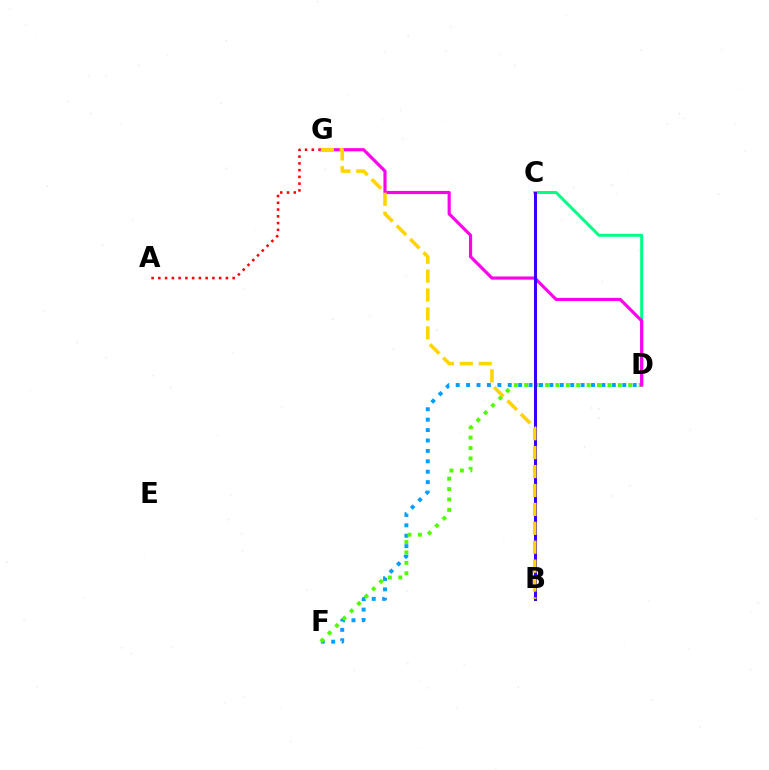{('A', 'G'): [{'color': '#ff0000', 'line_style': 'dotted', 'thickness': 1.84}], ('D', 'F'): [{'color': '#009eff', 'line_style': 'dotted', 'thickness': 2.83}, {'color': '#4fff00', 'line_style': 'dotted', 'thickness': 2.83}], ('C', 'D'): [{'color': '#00ff86', 'line_style': 'solid', 'thickness': 2.16}], ('D', 'G'): [{'color': '#ff00ed', 'line_style': 'solid', 'thickness': 2.27}], ('B', 'C'): [{'color': '#3700ff', 'line_style': 'solid', 'thickness': 2.18}], ('B', 'G'): [{'color': '#ffd500', 'line_style': 'dashed', 'thickness': 2.57}]}